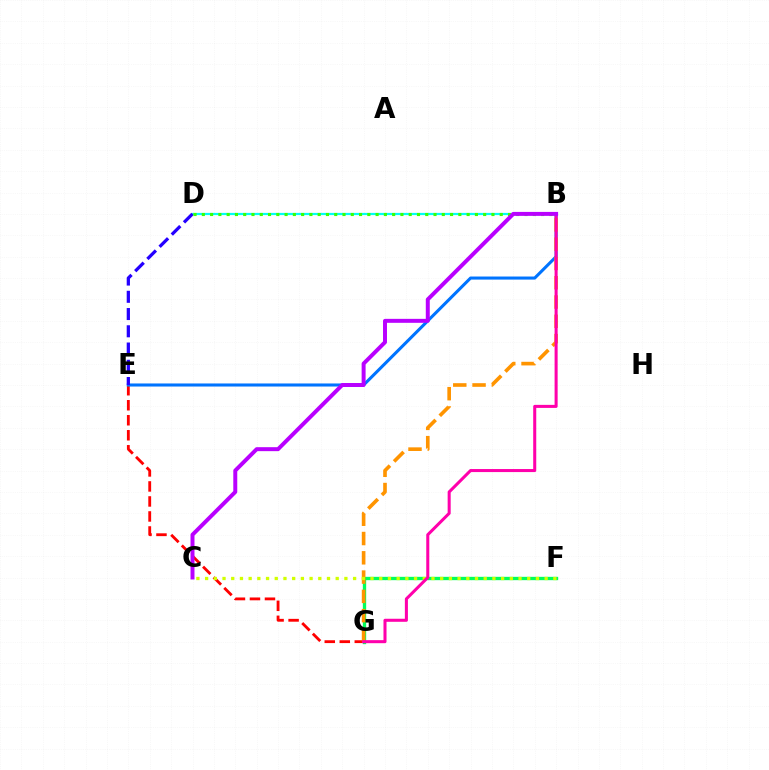{('B', 'D'): [{'color': '#00fff6', 'line_style': 'solid', 'thickness': 1.59}, {'color': '#3dff00', 'line_style': 'dotted', 'thickness': 2.25}], ('F', 'G'): [{'color': '#00ff5c', 'line_style': 'solid', 'thickness': 2.4}], ('E', 'G'): [{'color': '#ff0000', 'line_style': 'dashed', 'thickness': 2.04}], ('B', 'E'): [{'color': '#0074ff', 'line_style': 'solid', 'thickness': 2.21}], ('B', 'G'): [{'color': '#ff9400', 'line_style': 'dashed', 'thickness': 2.62}, {'color': '#ff00ac', 'line_style': 'solid', 'thickness': 2.19}], ('D', 'E'): [{'color': '#2500ff', 'line_style': 'dashed', 'thickness': 2.34}], ('C', 'F'): [{'color': '#d1ff00', 'line_style': 'dotted', 'thickness': 2.37}], ('B', 'C'): [{'color': '#b900ff', 'line_style': 'solid', 'thickness': 2.86}]}